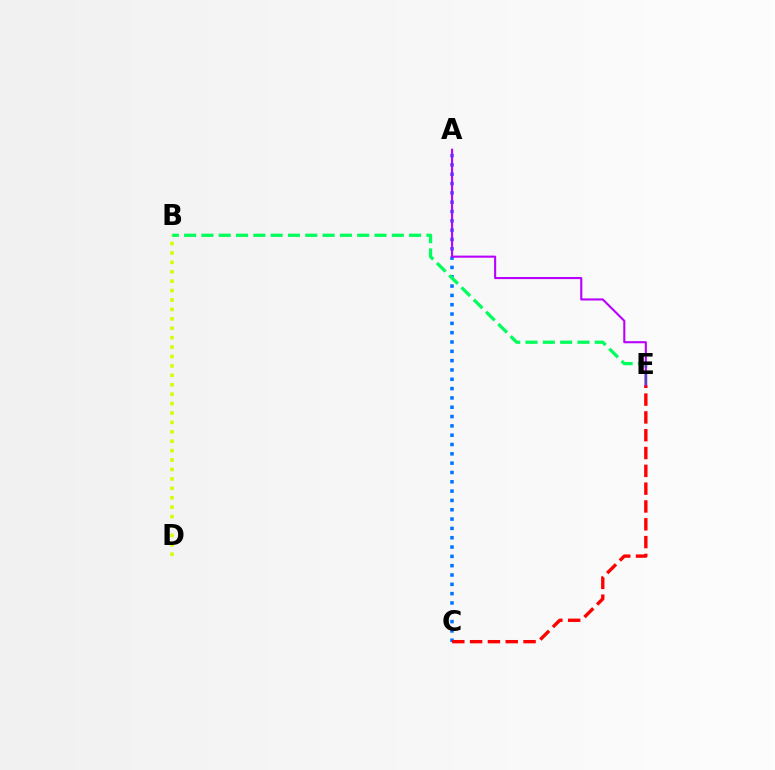{('A', 'C'): [{'color': '#0074ff', 'line_style': 'dotted', 'thickness': 2.53}], ('B', 'D'): [{'color': '#d1ff00', 'line_style': 'dotted', 'thickness': 2.56}], ('B', 'E'): [{'color': '#00ff5c', 'line_style': 'dashed', 'thickness': 2.35}], ('C', 'E'): [{'color': '#ff0000', 'line_style': 'dashed', 'thickness': 2.42}], ('A', 'E'): [{'color': '#b900ff', 'line_style': 'solid', 'thickness': 1.52}]}